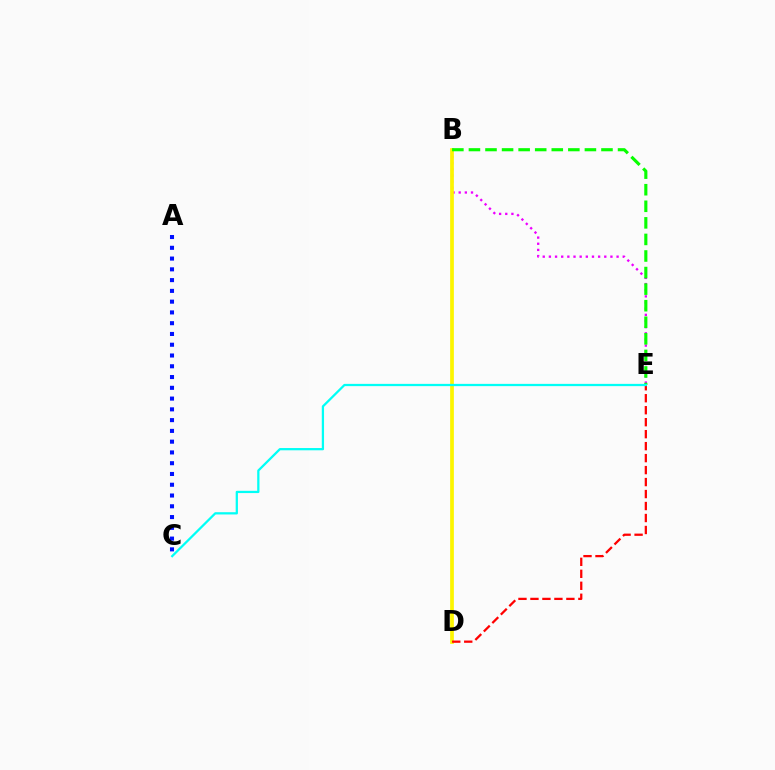{('A', 'C'): [{'color': '#0010ff', 'line_style': 'dotted', 'thickness': 2.93}], ('B', 'E'): [{'color': '#ee00ff', 'line_style': 'dotted', 'thickness': 1.67}, {'color': '#08ff00', 'line_style': 'dashed', 'thickness': 2.25}], ('B', 'D'): [{'color': '#fcf500', 'line_style': 'solid', 'thickness': 2.68}], ('D', 'E'): [{'color': '#ff0000', 'line_style': 'dashed', 'thickness': 1.63}], ('C', 'E'): [{'color': '#00fff6', 'line_style': 'solid', 'thickness': 1.63}]}